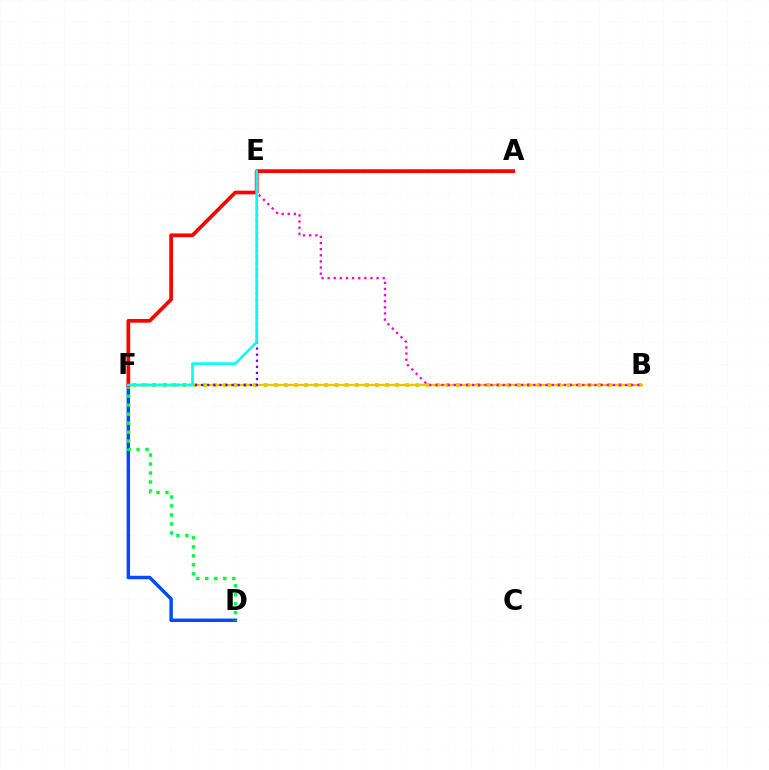{('B', 'F'): [{'color': '#84ff00', 'line_style': 'dotted', 'thickness': 2.75}, {'color': '#ffbd00', 'line_style': 'solid', 'thickness': 1.69}], ('D', 'F'): [{'color': '#004bff', 'line_style': 'solid', 'thickness': 2.5}, {'color': '#00ff39', 'line_style': 'dotted', 'thickness': 2.44}], ('E', 'F'): [{'color': '#7200ff', 'line_style': 'dotted', 'thickness': 1.65}, {'color': '#00fff6', 'line_style': 'solid', 'thickness': 1.88}], ('B', 'E'): [{'color': '#ff00cf', 'line_style': 'dotted', 'thickness': 1.66}], ('A', 'F'): [{'color': '#ff0000', 'line_style': 'solid', 'thickness': 2.67}]}